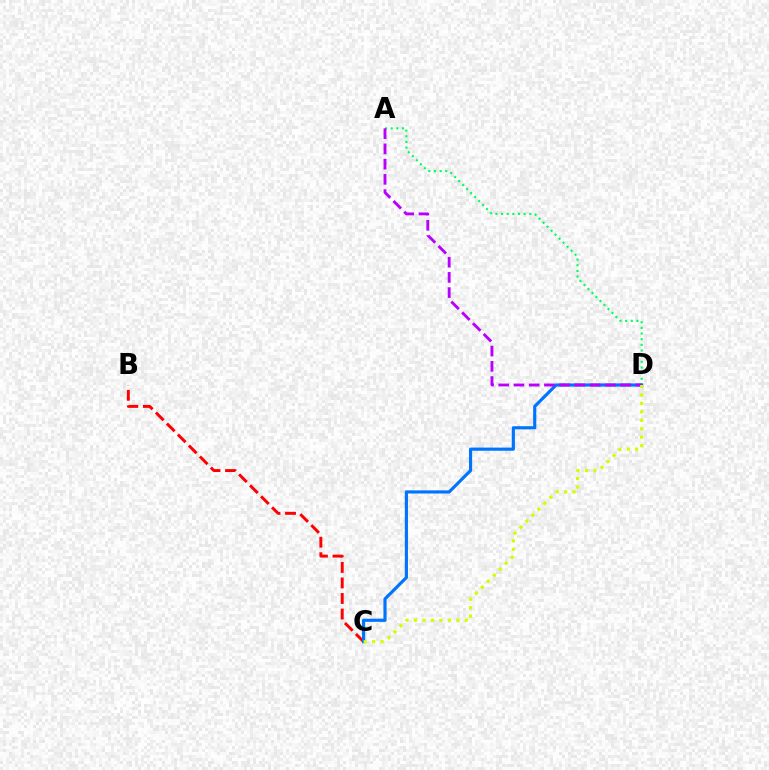{('B', 'C'): [{'color': '#ff0000', 'line_style': 'dashed', 'thickness': 2.11}], ('A', 'D'): [{'color': '#00ff5c', 'line_style': 'dotted', 'thickness': 1.54}, {'color': '#b900ff', 'line_style': 'dashed', 'thickness': 2.07}], ('C', 'D'): [{'color': '#0074ff', 'line_style': 'solid', 'thickness': 2.27}, {'color': '#d1ff00', 'line_style': 'dotted', 'thickness': 2.3}]}